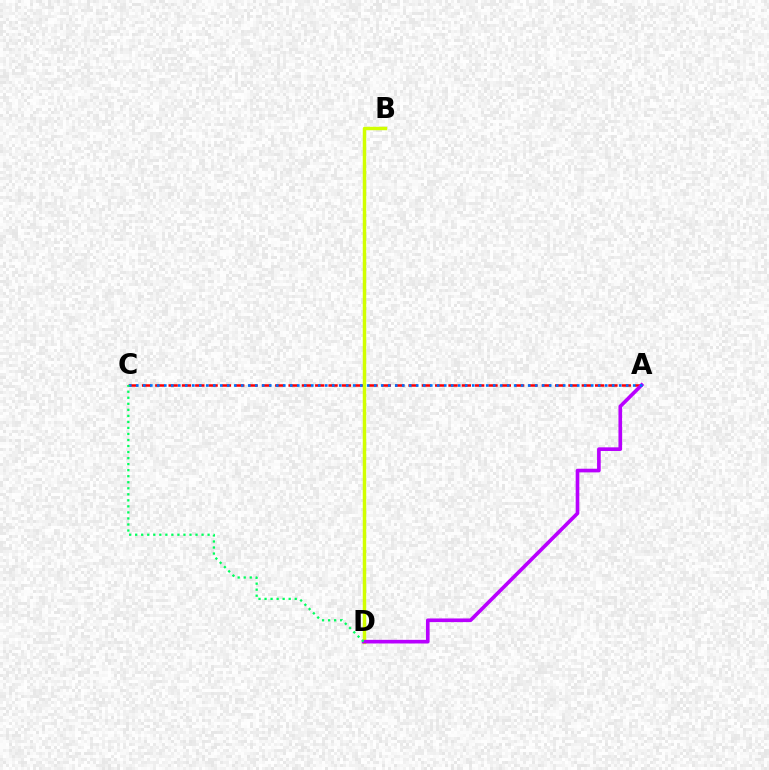{('A', 'C'): [{'color': '#ff0000', 'line_style': 'dashed', 'thickness': 1.81}, {'color': '#0074ff', 'line_style': 'dotted', 'thickness': 1.9}], ('B', 'D'): [{'color': '#d1ff00', 'line_style': 'solid', 'thickness': 2.48}], ('A', 'D'): [{'color': '#b900ff', 'line_style': 'solid', 'thickness': 2.62}], ('C', 'D'): [{'color': '#00ff5c', 'line_style': 'dotted', 'thickness': 1.64}]}